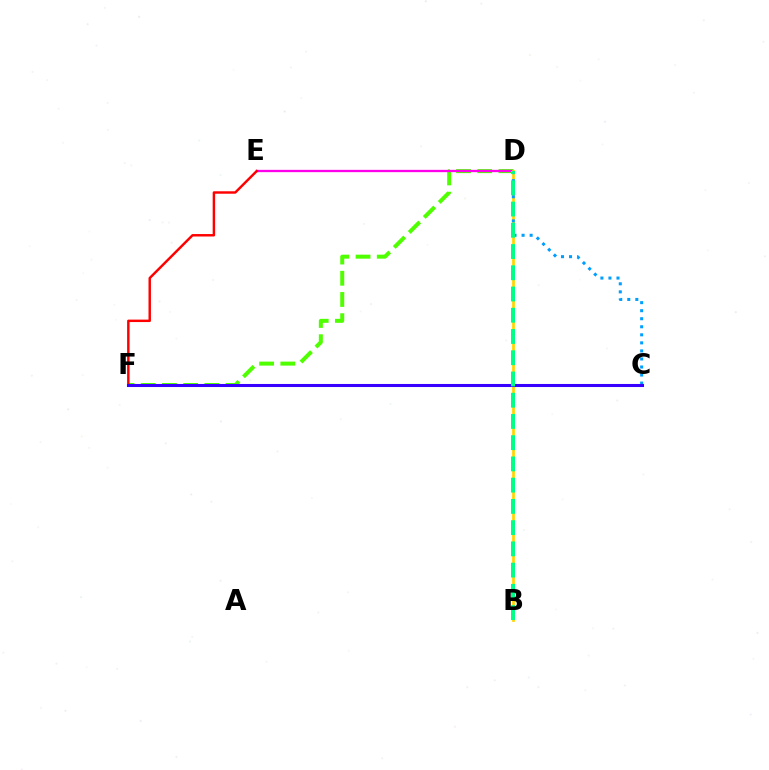{('D', 'F'): [{'color': '#4fff00', 'line_style': 'dashed', 'thickness': 2.88}], ('D', 'E'): [{'color': '#ff00ed', 'line_style': 'solid', 'thickness': 1.66}], ('B', 'D'): [{'color': '#ffd500', 'line_style': 'solid', 'thickness': 1.97}, {'color': '#00ff86', 'line_style': 'dashed', 'thickness': 2.89}], ('C', 'D'): [{'color': '#009eff', 'line_style': 'dotted', 'thickness': 2.19}], ('E', 'F'): [{'color': '#ff0000', 'line_style': 'solid', 'thickness': 1.76}], ('C', 'F'): [{'color': '#3700ff', 'line_style': 'solid', 'thickness': 2.2}]}